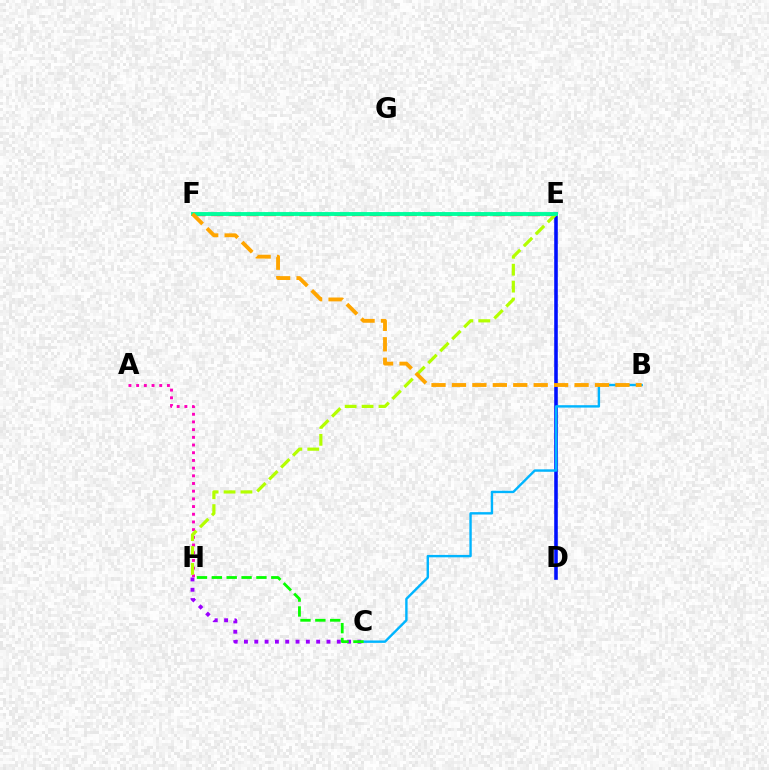{('D', 'E'): [{'color': '#0010ff', 'line_style': 'solid', 'thickness': 2.57}], ('E', 'F'): [{'color': '#ff0000', 'line_style': 'dashed', 'thickness': 2.39}, {'color': '#00ff9d', 'line_style': 'solid', 'thickness': 2.78}], ('A', 'H'): [{'color': '#ff00bd', 'line_style': 'dotted', 'thickness': 2.09}], ('E', 'H'): [{'color': '#b3ff00', 'line_style': 'dashed', 'thickness': 2.3}], ('C', 'H'): [{'color': '#9b00ff', 'line_style': 'dotted', 'thickness': 2.8}, {'color': '#08ff00', 'line_style': 'dashed', 'thickness': 2.02}], ('B', 'C'): [{'color': '#00b5ff', 'line_style': 'solid', 'thickness': 1.73}], ('B', 'F'): [{'color': '#ffa500', 'line_style': 'dashed', 'thickness': 2.78}]}